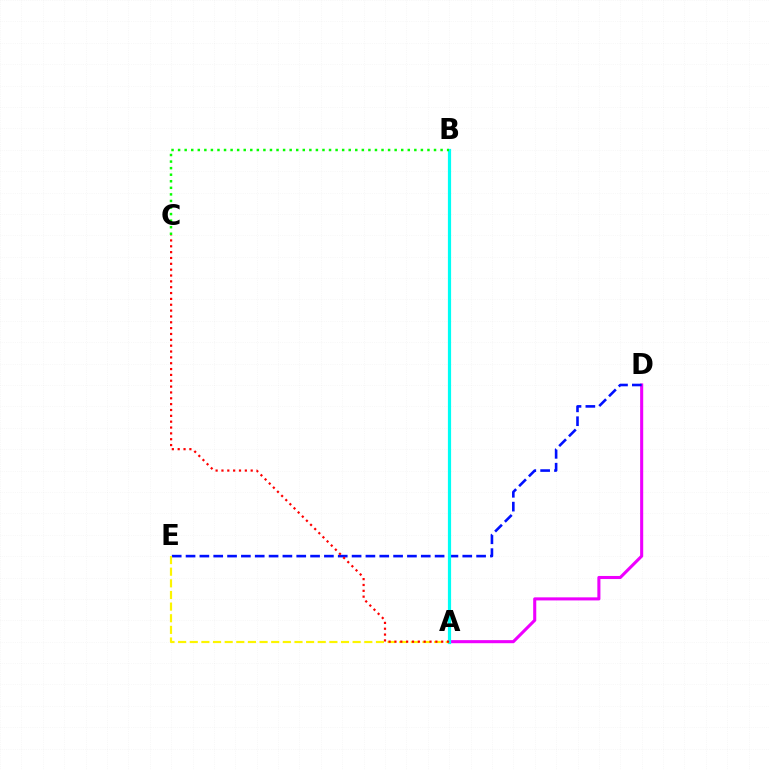{('A', 'D'): [{'color': '#ee00ff', 'line_style': 'solid', 'thickness': 2.22}], ('D', 'E'): [{'color': '#0010ff', 'line_style': 'dashed', 'thickness': 1.88}], ('A', 'B'): [{'color': '#00fff6', 'line_style': 'solid', 'thickness': 2.3}], ('B', 'C'): [{'color': '#08ff00', 'line_style': 'dotted', 'thickness': 1.78}], ('A', 'E'): [{'color': '#fcf500', 'line_style': 'dashed', 'thickness': 1.58}], ('A', 'C'): [{'color': '#ff0000', 'line_style': 'dotted', 'thickness': 1.59}]}